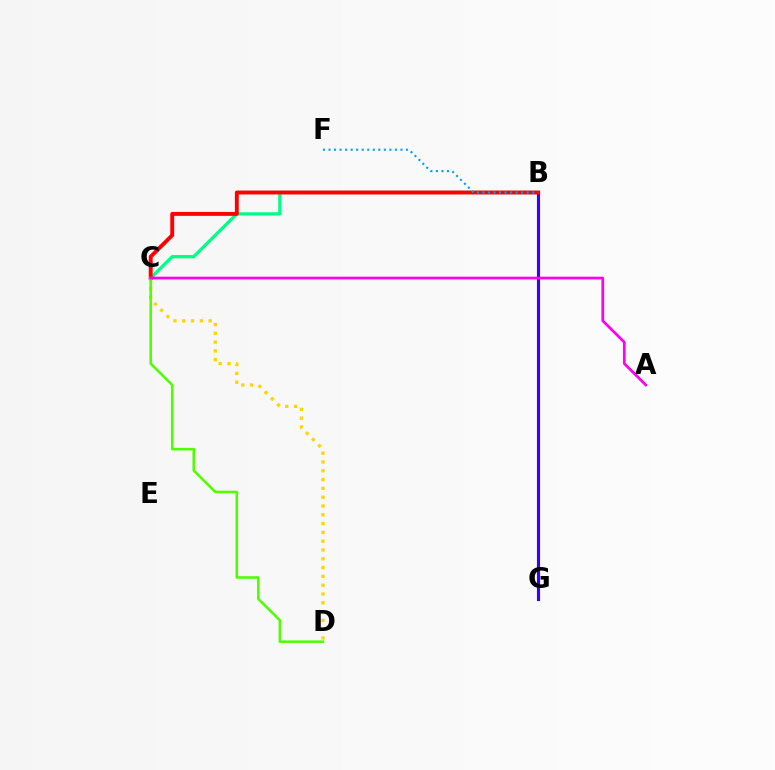{('B', 'C'): [{'color': '#00ff86', 'line_style': 'solid', 'thickness': 2.36}, {'color': '#ff0000', 'line_style': 'solid', 'thickness': 2.81}], ('B', 'G'): [{'color': '#3700ff', 'line_style': 'solid', 'thickness': 2.25}], ('C', 'D'): [{'color': '#ffd500', 'line_style': 'dotted', 'thickness': 2.39}, {'color': '#4fff00', 'line_style': 'solid', 'thickness': 1.84}], ('A', 'C'): [{'color': '#ff00ed', 'line_style': 'solid', 'thickness': 1.96}], ('B', 'F'): [{'color': '#009eff', 'line_style': 'dotted', 'thickness': 1.5}]}